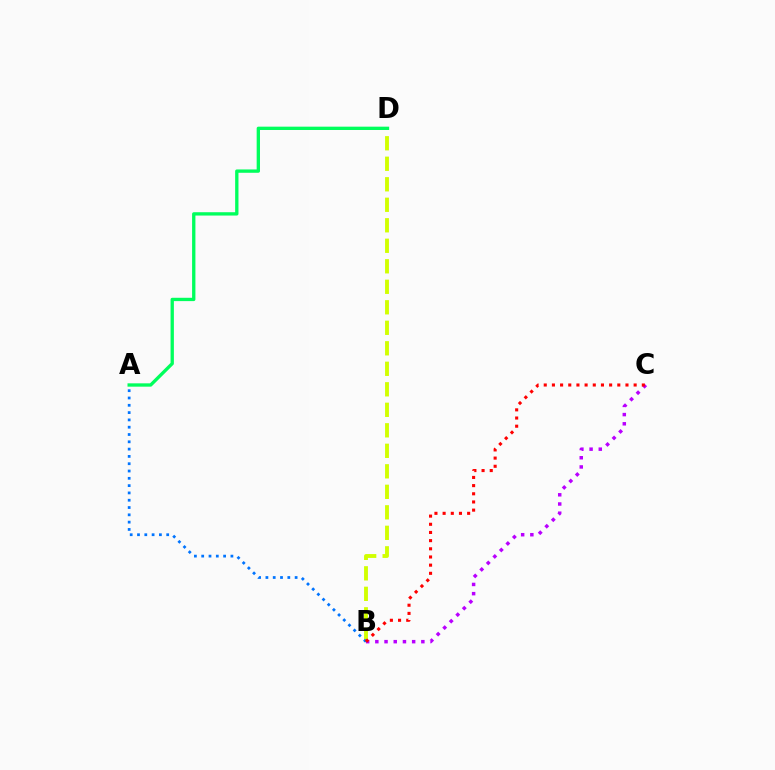{('B', 'C'): [{'color': '#b900ff', 'line_style': 'dotted', 'thickness': 2.5}, {'color': '#ff0000', 'line_style': 'dotted', 'thickness': 2.22}], ('B', 'D'): [{'color': '#d1ff00', 'line_style': 'dashed', 'thickness': 2.79}], ('A', 'B'): [{'color': '#0074ff', 'line_style': 'dotted', 'thickness': 1.98}], ('A', 'D'): [{'color': '#00ff5c', 'line_style': 'solid', 'thickness': 2.4}]}